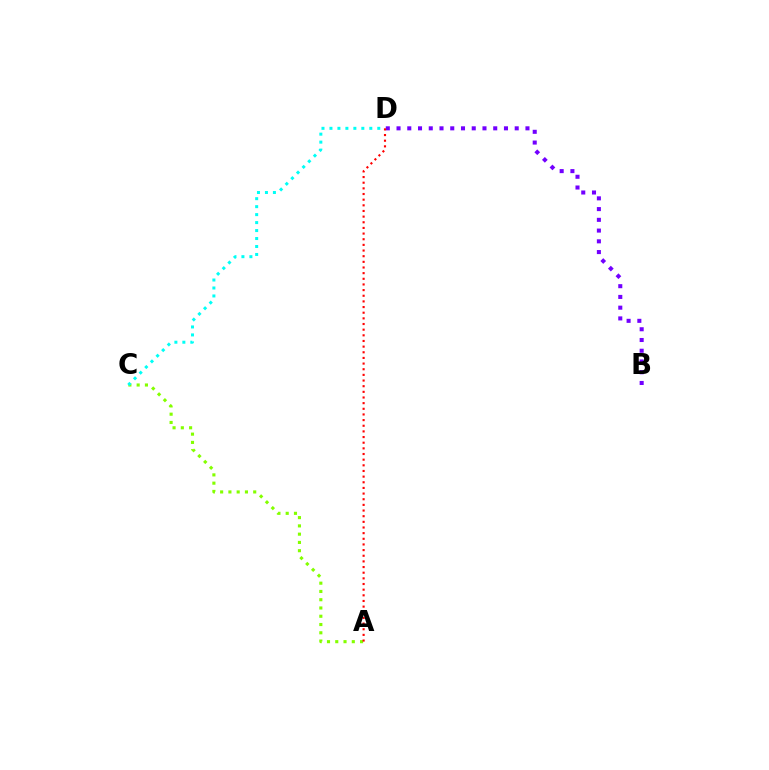{('B', 'D'): [{'color': '#7200ff', 'line_style': 'dotted', 'thickness': 2.92}], ('A', 'C'): [{'color': '#84ff00', 'line_style': 'dotted', 'thickness': 2.25}], ('A', 'D'): [{'color': '#ff0000', 'line_style': 'dotted', 'thickness': 1.54}], ('C', 'D'): [{'color': '#00fff6', 'line_style': 'dotted', 'thickness': 2.17}]}